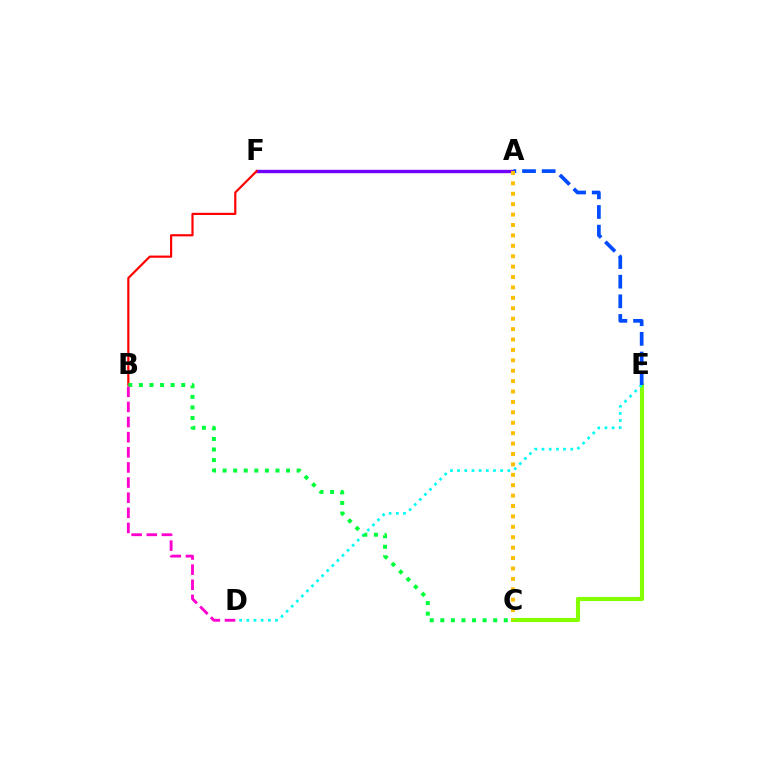{('A', 'F'): [{'color': '#7200ff', 'line_style': 'solid', 'thickness': 2.43}], ('C', 'E'): [{'color': '#84ff00', 'line_style': 'solid', 'thickness': 2.96}], ('D', 'E'): [{'color': '#00fff6', 'line_style': 'dotted', 'thickness': 1.95}], ('A', 'E'): [{'color': '#004bff', 'line_style': 'dashed', 'thickness': 2.67}], ('B', 'F'): [{'color': '#ff0000', 'line_style': 'solid', 'thickness': 1.58}], ('A', 'C'): [{'color': '#ffbd00', 'line_style': 'dotted', 'thickness': 2.83}], ('B', 'C'): [{'color': '#00ff39', 'line_style': 'dotted', 'thickness': 2.87}], ('B', 'D'): [{'color': '#ff00cf', 'line_style': 'dashed', 'thickness': 2.05}]}